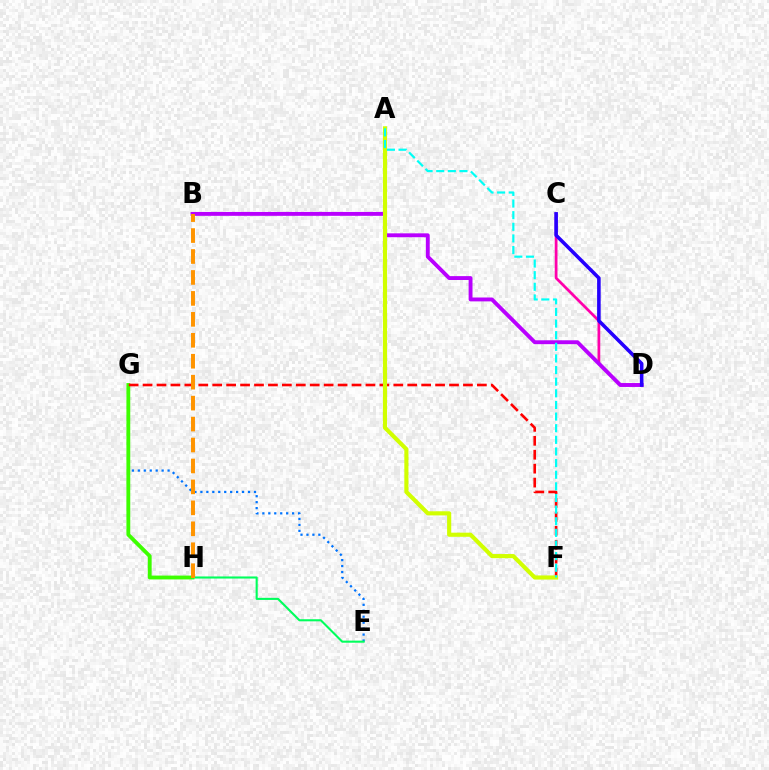{('E', 'G'): [{'color': '#0074ff', 'line_style': 'dotted', 'thickness': 1.62}], ('C', 'D'): [{'color': '#ff00ac', 'line_style': 'solid', 'thickness': 1.97}, {'color': '#2500ff', 'line_style': 'solid', 'thickness': 2.57}], ('B', 'D'): [{'color': '#b900ff', 'line_style': 'solid', 'thickness': 2.79}], ('G', 'H'): [{'color': '#3dff00', 'line_style': 'solid', 'thickness': 2.76}], ('F', 'G'): [{'color': '#ff0000', 'line_style': 'dashed', 'thickness': 1.89}], ('A', 'F'): [{'color': '#d1ff00', 'line_style': 'solid', 'thickness': 2.97}, {'color': '#00fff6', 'line_style': 'dashed', 'thickness': 1.58}], ('E', 'H'): [{'color': '#00ff5c', 'line_style': 'solid', 'thickness': 1.51}], ('B', 'H'): [{'color': '#ff9400', 'line_style': 'dashed', 'thickness': 2.85}]}